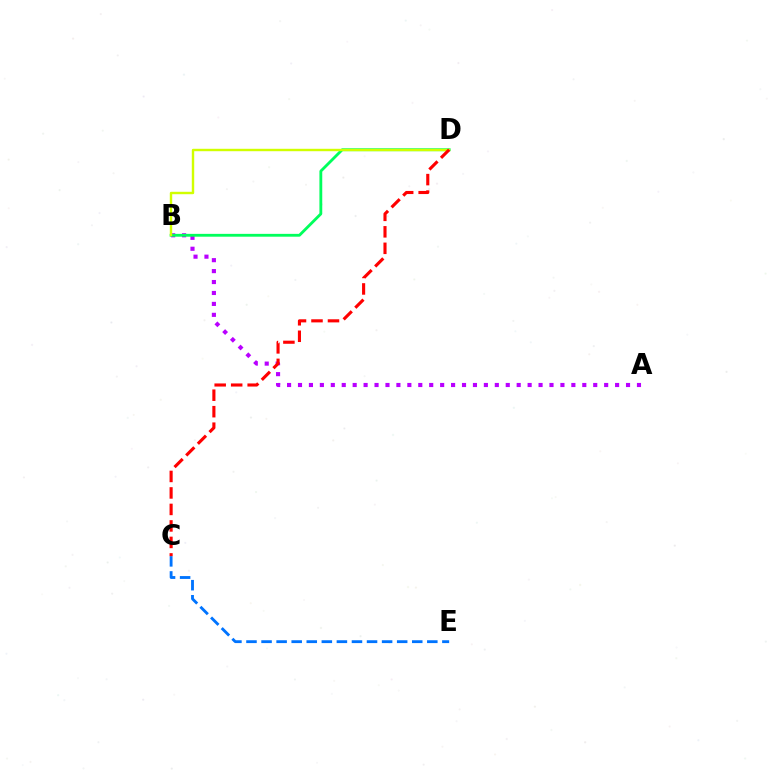{('A', 'B'): [{'color': '#b900ff', 'line_style': 'dotted', 'thickness': 2.97}], ('B', 'D'): [{'color': '#00ff5c', 'line_style': 'solid', 'thickness': 2.04}, {'color': '#d1ff00', 'line_style': 'solid', 'thickness': 1.74}], ('C', 'E'): [{'color': '#0074ff', 'line_style': 'dashed', 'thickness': 2.05}], ('C', 'D'): [{'color': '#ff0000', 'line_style': 'dashed', 'thickness': 2.24}]}